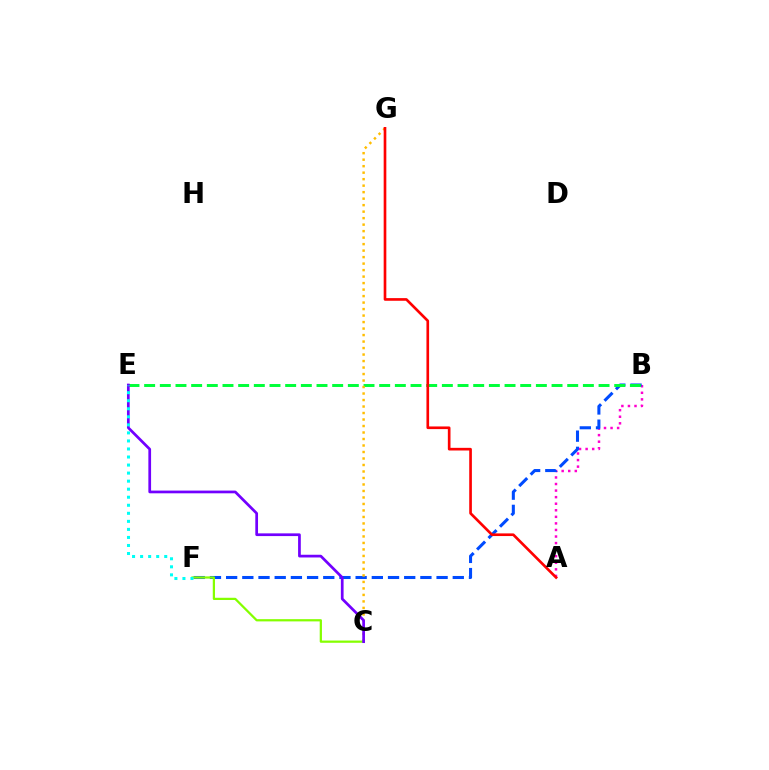{('A', 'B'): [{'color': '#ff00cf', 'line_style': 'dotted', 'thickness': 1.78}], ('B', 'F'): [{'color': '#004bff', 'line_style': 'dashed', 'thickness': 2.2}], ('B', 'E'): [{'color': '#00ff39', 'line_style': 'dashed', 'thickness': 2.13}], ('C', 'G'): [{'color': '#ffbd00', 'line_style': 'dotted', 'thickness': 1.76}], ('C', 'F'): [{'color': '#84ff00', 'line_style': 'solid', 'thickness': 1.61}], ('C', 'E'): [{'color': '#7200ff', 'line_style': 'solid', 'thickness': 1.96}], ('E', 'F'): [{'color': '#00fff6', 'line_style': 'dotted', 'thickness': 2.18}], ('A', 'G'): [{'color': '#ff0000', 'line_style': 'solid', 'thickness': 1.91}]}